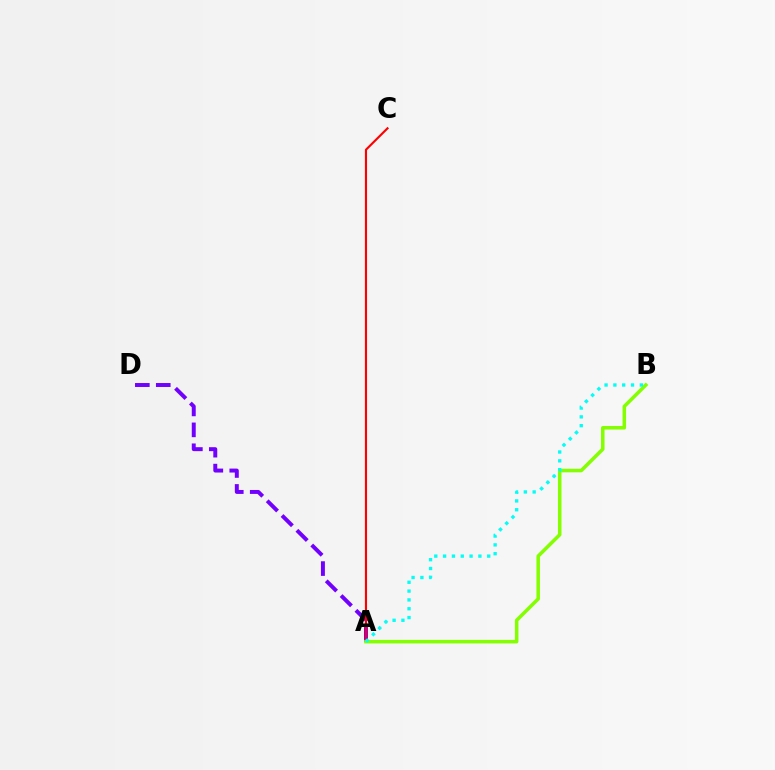{('A', 'D'): [{'color': '#7200ff', 'line_style': 'dashed', 'thickness': 2.84}], ('A', 'C'): [{'color': '#ff0000', 'line_style': 'solid', 'thickness': 1.54}], ('A', 'B'): [{'color': '#84ff00', 'line_style': 'solid', 'thickness': 2.54}, {'color': '#00fff6', 'line_style': 'dotted', 'thickness': 2.4}]}